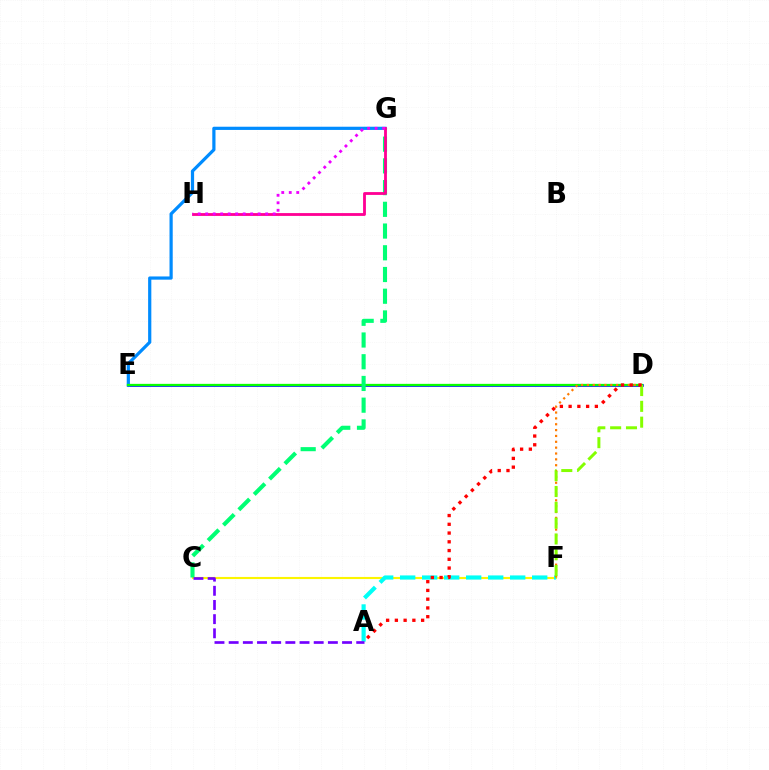{('C', 'F'): [{'color': '#fcf500', 'line_style': 'solid', 'thickness': 1.53}], ('D', 'E'): [{'color': '#0010ff', 'line_style': 'solid', 'thickness': 1.91}, {'color': '#08ff00', 'line_style': 'solid', 'thickness': 1.64}], ('A', 'F'): [{'color': '#00fff6', 'line_style': 'dashed', 'thickness': 2.99}], ('E', 'G'): [{'color': '#008cff', 'line_style': 'solid', 'thickness': 2.31}], ('C', 'G'): [{'color': '#00ff74', 'line_style': 'dashed', 'thickness': 2.95}], ('G', 'H'): [{'color': '#ff0094', 'line_style': 'solid', 'thickness': 2.03}, {'color': '#ee00ff', 'line_style': 'dotted', 'thickness': 2.04}], ('D', 'F'): [{'color': '#ff7c00', 'line_style': 'dotted', 'thickness': 1.59}, {'color': '#84ff00', 'line_style': 'dashed', 'thickness': 2.15}], ('A', 'C'): [{'color': '#7200ff', 'line_style': 'dashed', 'thickness': 1.93}], ('A', 'D'): [{'color': '#ff0000', 'line_style': 'dotted', 'thickness': 2.38}]}